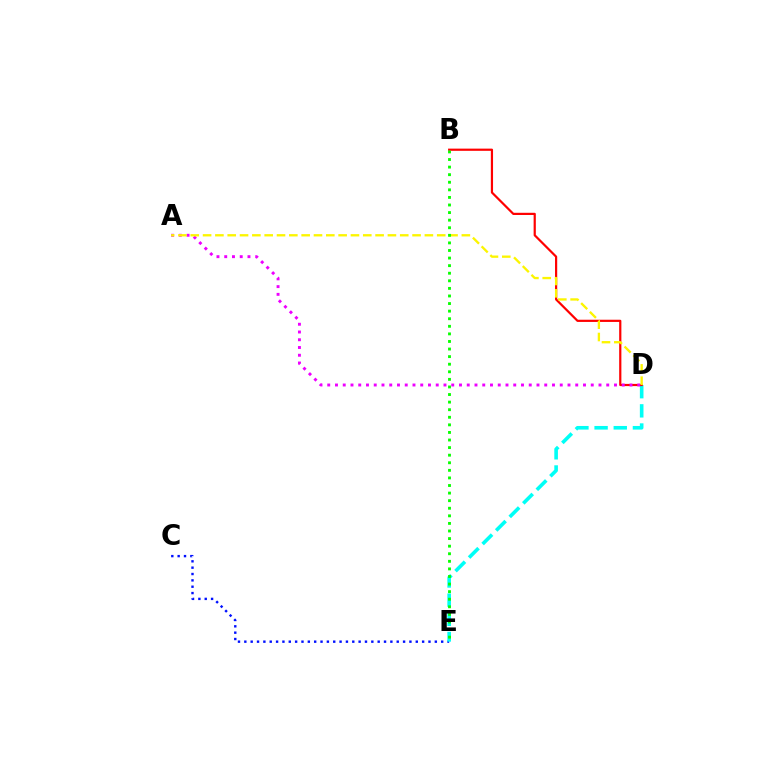{('C', 'E'): [{'color': '#0010ff', 'line_style': 'dotted', 'thickness': 1.73}], ('D', 'E'): [{'color': '#00fff6', 'line_style': 'dashed', 'thickness': 2.6}], ('B', 'D'): [{'color': '#ff0000', 'line_style': 'solid', 'thickness': 1.58}], ('A', 'D'): [{'color': '#ee00ff', 'line_style': 'dotted', 'thickness': 2.11}, {'color': '#fcf500', 'line_style': 'dashed', 'thickness': 1.67}], ('B', 'E'): [{'color': '#08ff00', 'line_style': 'dotted', 'thickness': 2.06}]}